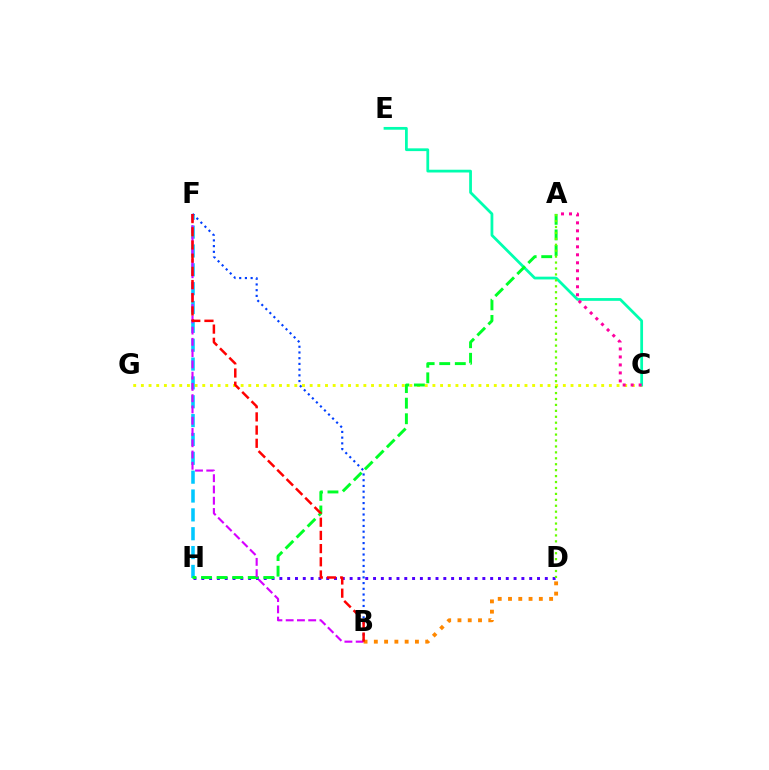{('C', 'G'): [{'color': '#eeff00', 'line_style': 'dotted', 'thickness': 2.08}], ('F', 'H'): [{'color': '#00c7ff', 'line_style': 'dashed', 'thickness': 2.56}], ('D', 'H'): [{'color': '#4f00ff', 'line_style': 'dotted', 'thickness': 2.12}], ('C', 'E'): [{'color': '#00ffaf', 'line_style': 'solid', 'thickness': 1.99}], ('A', 'C'): [{'color': '#ff00a0', 'line_style': 'dotted', 'thickness': 2.17}], ('A', 'H'): [{'color': '#00ff27', 'line_style': 'dashed', 'thickness': 2.12}], ('A', 'D'): [{'color': '#66ff00', 'line_style': 'dotted', 'thickness': 1.61}], ('B', 'F'): [{'color': '#003fff', 'line_style': 'dotted', 'thickness': 1.55}, {'color': '#d600ff', 'line_style': 'dashed', 'thickness': 1.53}, {'color': '#ff0000', 'line_style': 'dashed', 'thickness': 1.79}], ('B', 'D'): [{'color': '#ff8800', 'line_style': 'dotted', 'thickness': 2.79}]}